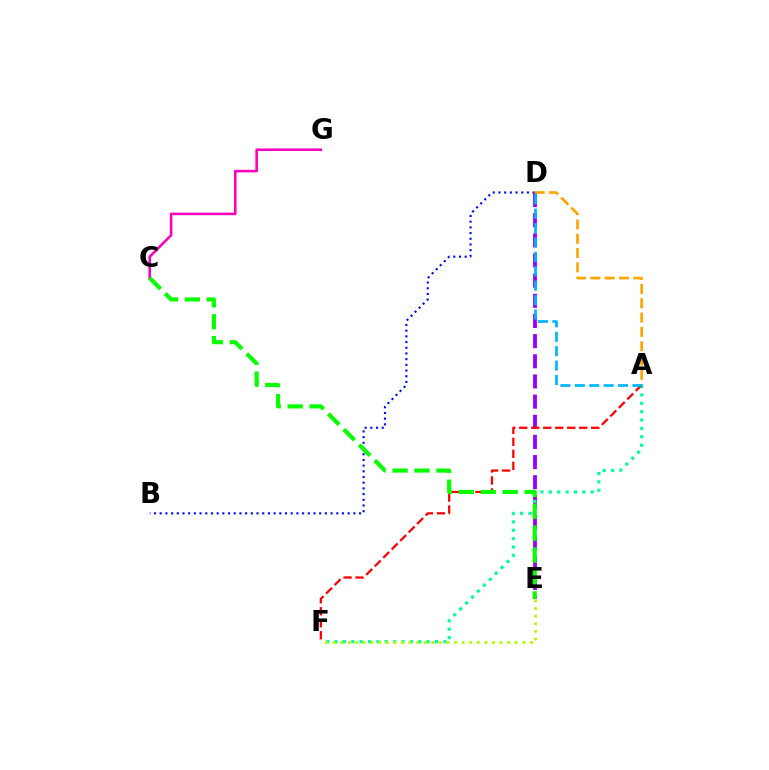{('D', 'E'): [{'color': '#9b00ff', 'line_style': 'dashed', 'thickness': 2.74}], ('C', 'G'): [{'color': '#ff00bd', 'line_style': 'solid', 'thickness': 1.86}], ('A', 'F'): [{'color': '#00ff9d', 'line_style': 'dotted', 'thickness': 2.27}, {'color': '#ff0000', 'line_style': 'dashed', 'thickness': 1.63}], ('B', 'D'): [{'color': '#0010ff', 'line_style': 'dotted', 'thickness': 1.55}], ('A', 'D'): [{'color': '#ffa500', 'line_style': 'dashed', 'thickness': 1.94}, {'color': '#00b5ff', 'line_style': 'dashed', 'thickness': 1.96}], ('E', 'F'): [{'color': '#b3ff00', 'line_style': 'dotted', 'thickness': 2.06}], ('C', 'E'): [{'color': '#08ff00', 'line_style': 'dashed', 'thickness': 2.98}]}